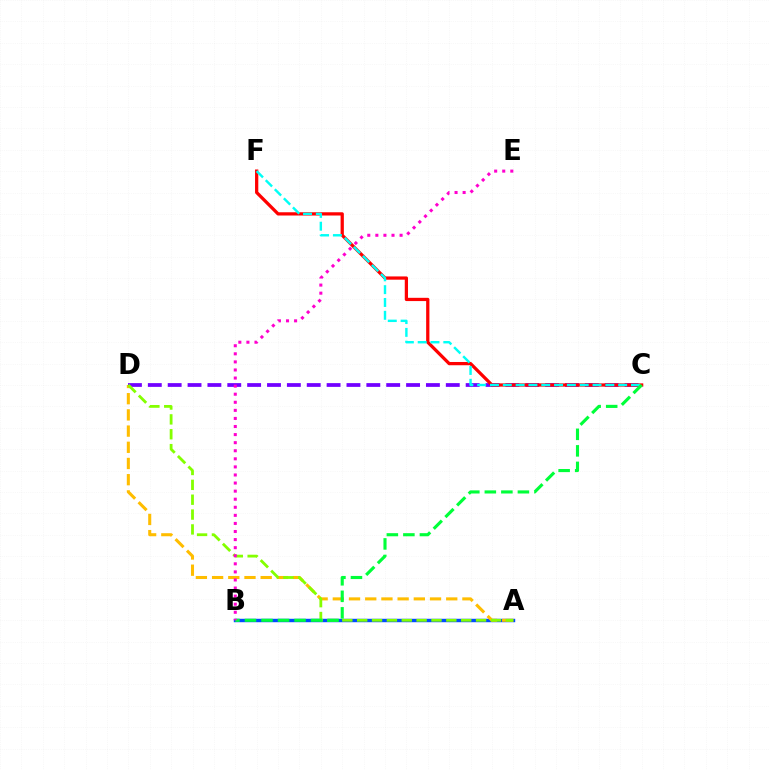{('A', 'B'): [{'color': '#004bff', 'line_style': 'solid', 'thickness': 2.47}], ('C', 'D'): [{'color': '#7200ff', 'line_style': 'dashed', 'thickness': 2.7}], ('C', 'F'): [{'color': '#ff0000', 'line_style': 'solid', 'thickness': 2.34}, {'color': '#00fff6', 'line_style': 'dashed', 'thickness': 1.74}], ('A', 'D'): [{'color': '#ffbd00', 'line_style': 'dashed', 'thickness': 2.2}, {'color': '#84ff00', 'line_style': 'dashed', 'thickness': 2.02}], ('B', 'C'): [{'color': '#00ff39', 'line_style': 'dashed', 'thickness': 2.25}], ('B', 'E'): [{'color': '#ff00cf', 'line_style': 'dotted', 'thickness': 2.19}]}